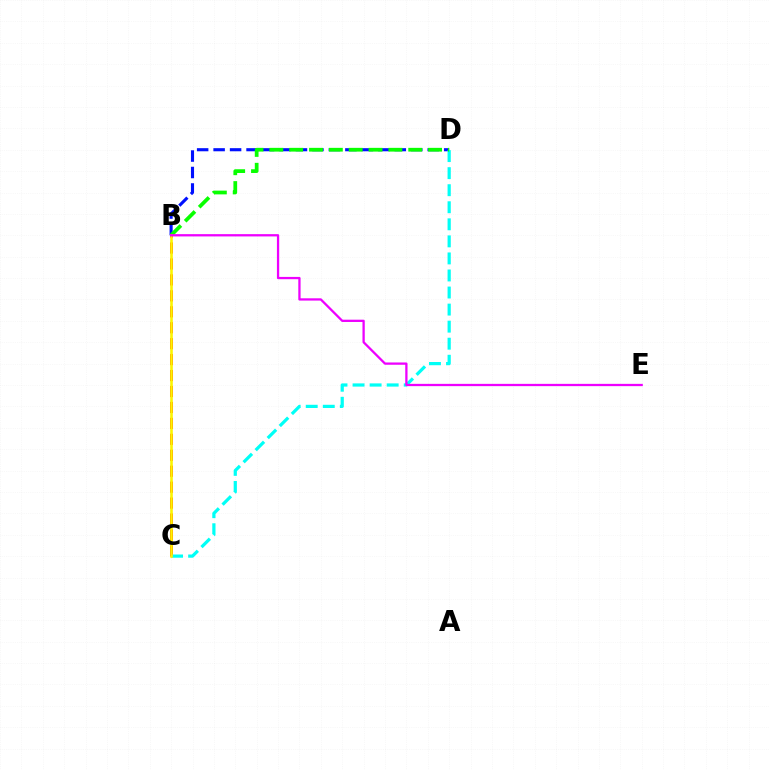{('B', 'D'): [{'color': '#0010ff', 'line_style': 'dashed', 'thickness': 2.24}, {'color': '#08ff00', 'line_style': 'dashed', 'thickness': 2.7}], ('B', 'C'): [{'color': '#ff0000', 'line_style': 'dashed', 'thickness': 2.17}, {'color': '#fcf500', 'line_style': 'solid', 'thickness': 1.87}], ('C', 'D'): [{'color': '#00fff6', 'line_style': 'dashed', 'thickness': 2.32}], ('B', 'E'): [{'color': '#ee00ff', 'line_style': 'solid', 'thickness': 1.64}]}